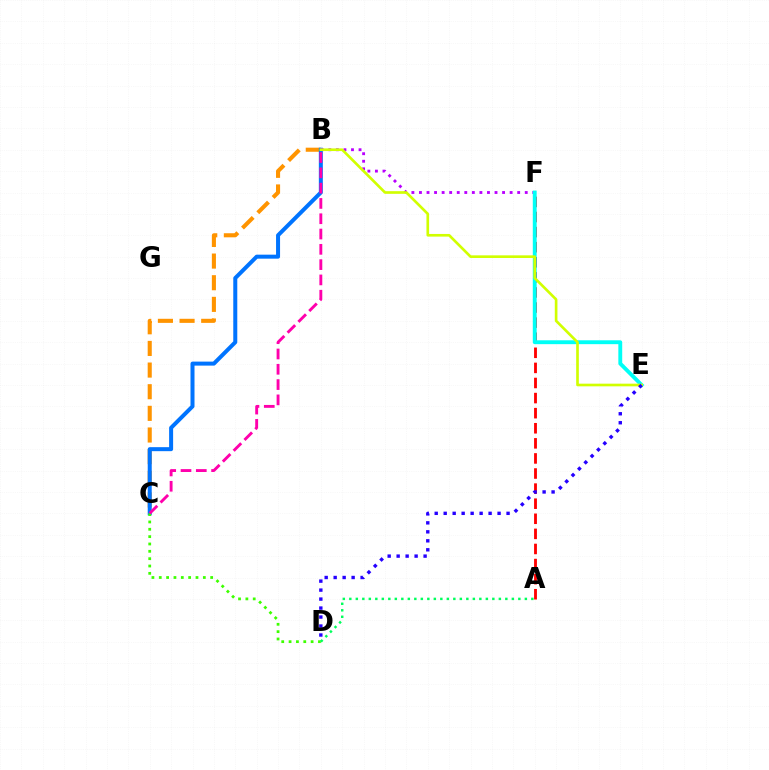{('B', 'C'): [{'color': '#ff9400', 'line_style': 'dashed', 'thickness': 2.94}, {'color': '#0074ff', 'line_style': 'solid', 'thickness': 2.88}, {'color': '#ff00ac', 'line_style': 'dashed', 'thickness': 2.08}], ('A', 'F'): [{'color': '#ff0000', 'line_style': 'dashed', 'thickness': 2.05}], ('B', 'F'): [{'color': '#b900ff', 'line_style': 'dotted', 'thickness': 2.05}], ('E', 'F'): [{'color': '#00fff6', 'line_style': 'solid', 'thickness': 2.79}], ('C', 'D'): [{'color': '#3dff00', 'line_style': 'dotted', 'thickness': 2.0}], ('B', 'E'): [{'color': '#d1ff00', 'line_style': 'solid', 'thickness': 1.91}], ('A', 'D'): [{'color': '#00ff5c', 'line_style': 'dotted', 'thickness': 1.77}], ('D', 'E'): [{'color': '#2500ff', 'line_style': 'dotted', 'thickness': 2.44}]}